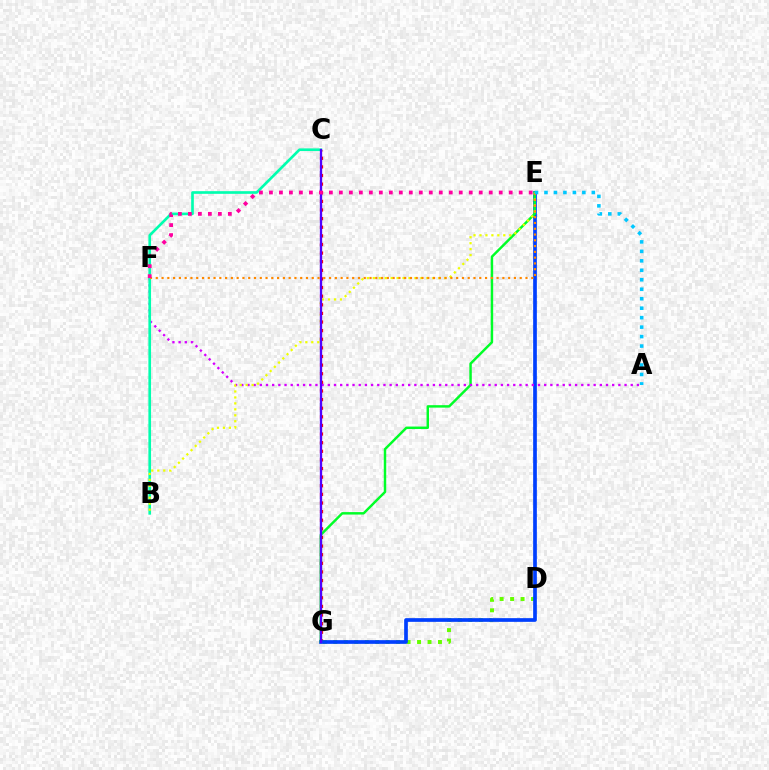{('C', 'G'): [{'color': '#ff0000', 'line_style': 'dotted', 'thickness': 2.34}, {'color': '#4f00ff', 'line_style': 'solid', 'thickness': 1.67}], ('D', 'G'): [{'color': '#66ff00', 'line_style': 'dotted', 'thickness': 2.84}], ('E', 'G'): [{'color': '#003fff', 'line_style': 'solid', 'thickness': 2.66}, {'color': '#00ff27', 'line_style': 'solid', 'thickness': 1.77}], ('A', 'F'): [{'color': '#d600ff', 'line_style': 'dotted', 'thickness': 1.68}], ('B', 'C'): [{'color': '#00ffaf', 'line_style': 'solid', 'thickness': 1.92}], ('B', 'E'): [{'color': '#eeff00', 'line_style': 'dotted', 'thickness': 1.62}], ('E', 'F'): [{'color': '#ff8800', 'line_style': 'dotted', 'thickness': 1.57}, {'color': '#ff00a0', 'line_style': 'dotted', 'thickness': 2.71}], ('A', 'E'): [{'color': '#00c7ff', 'line_style': 'dotted', 'thickness': 2.57}]}